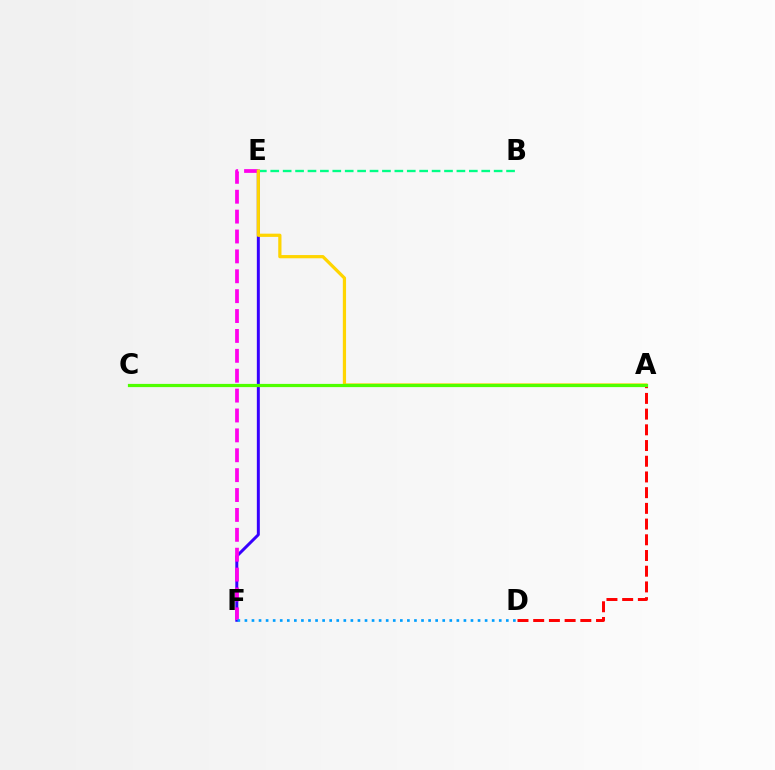{('E', 'F'): [{'color': '#3700ff', 'line_style': 'solid', 'thickness': 2.14}, {'color': '#ff00ed', 'line_style': 'dashed', 'thickness': 2.7}], ('B', 'E'): [{'color': '#00ff86', 'line_style': 'dashed', 'thickness': 1.69}], ('A', 'D'): [{'color': '#ff0000', 'line_style': 'dashed', 'thickness': 2.13}], ('A', 'E'): [{'color': '#ffd500', 'line_style': 'solid', 'thickness': 2.32}], ('D', 'F'): [{'color': '#009eff', 'line_style': 'dotted', 'thickness': 1.92}], ('A', 'C'): [{'color': '#4fff00', 'line_style': 'solid', 'thickness': 2.31}]}